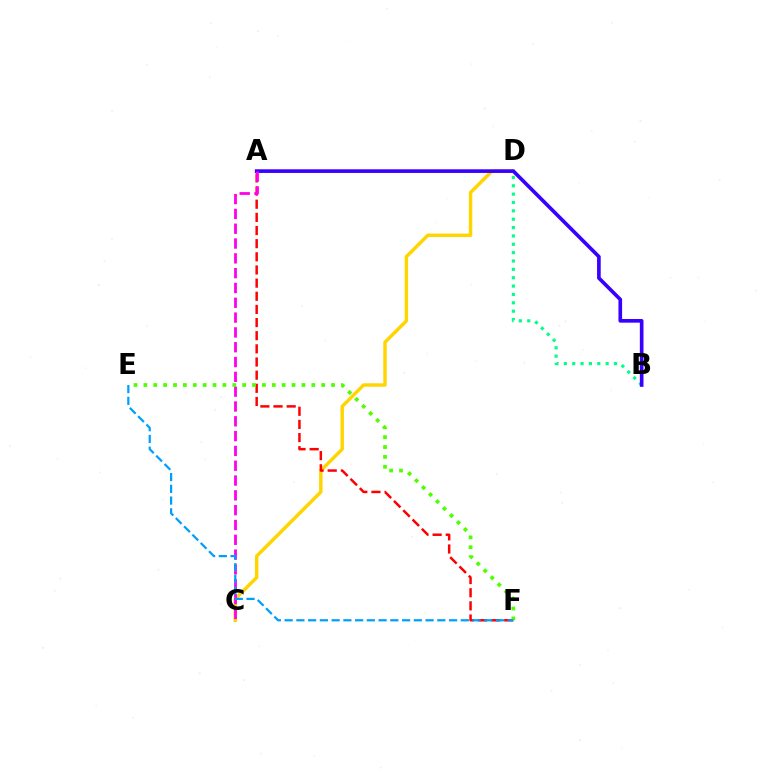{('C', 'D'): [{'color': '#ffd500', 'line_style': 'solid', 'thickness': 2.47}], ('A', 'F'): [{'color': '#ff0000', 'line_style': 'dashed', 'thickness': 1.79}], ('B', 'D'): [{'color': '#00ff86', 'line_style': 'dotted', 'thickness': 2.27}], ('A', 'B'): [{'color': '#3700ff', 'line_style': 'solid', 'thickness': 2.63}], ('A', 'C'): [{'color': '#ff00ed', 'line_style': 'dashed', 'thickness': 2.01}], ('E', 'F'): [{'color': '#4fff00', 'line_style': 'dotted', 'thickness': 2.68}, {'color': '#009eff', 'line_style': 'dashed', 'thickness': 1.6}]}